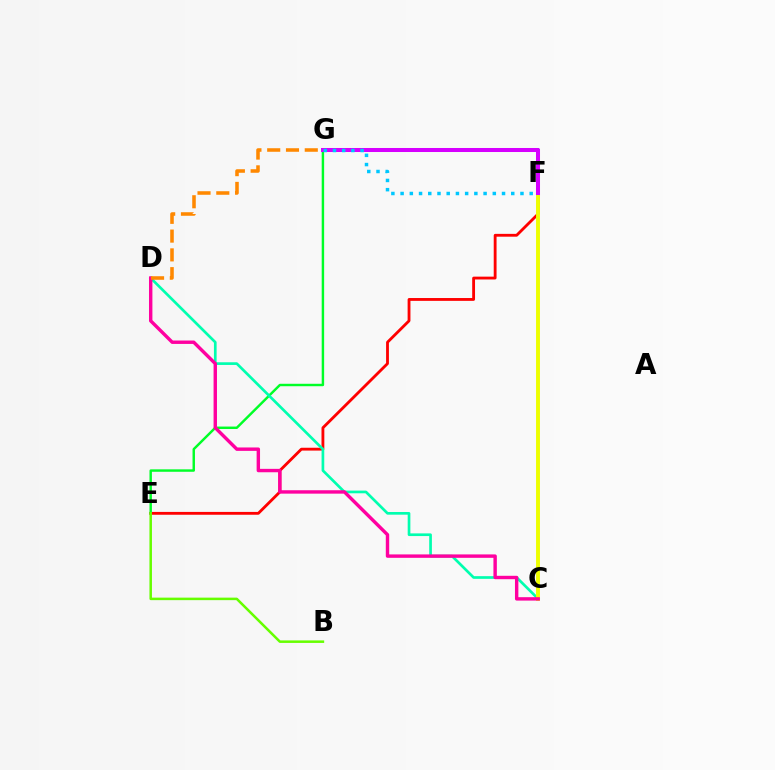{('E', 'F'): [{'color': '#ff0000', 'line_style': 'solid', 'thickness': 2.04}], ('E', 'G'): [{'color': '#00ff27', 'line_style': 'solid', 'thickness': 1.76}], ('C', 'D'): [{'color': '#00ffaf', 'line_style': 'solid', 'thickness': 1.93}, {'color': '#ff00a0', 'line_style': 'solid', 'thickness': 2.45}], ('C', 'F'): [{'color': '#eeff00', 'line_style': 'solid', 'thickness': 2.81}], ('F', 'G'): [{'color': '#003fff', 'line_style': 'dotted', 'thickness': 1.77}, {'color': '#4f00ff', 'line_style': 'dashed', 'thickness': 2.67}, {'color': '#d600ff', 'line_style': 'solid', 'thickness': 2.9}, {'color': '#00c7ff', 'line_style': 'dotted', 'thickness': 2.51}], ('D', 'G'): [{'color': '#ff8800', 'line_style': 'dashed', 'thickness': 2.55}], ('B', 'E'): [{'color': '#66ff00', 'line_style': 'solid', 'thickness': 1.81}]}